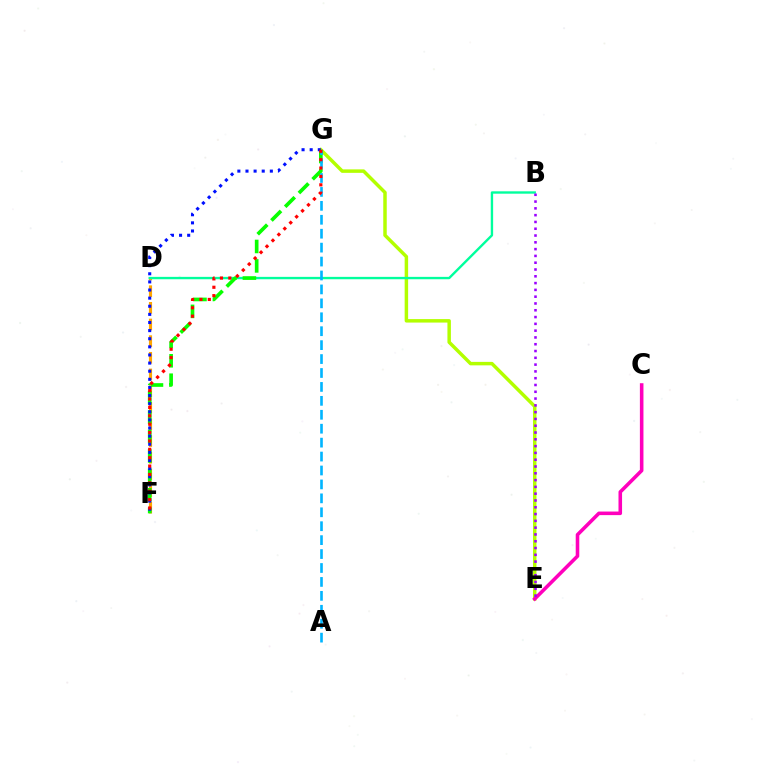{('D', 'F'): [{'color': '#ffa500', 'line_style': 'dashed', 'thickness': 2.26}], ('E', 'G'): [{'color': '#b3ff00', 'line_style': 'solid', 'thickness': 2.5}], ('B', 'D'): [{'color': '#00ff9d', 'line_style': 'solid', 'thickness': 1.71}], ('C', 'E'): [{'color': '#ff00bd', 'line_style': 'solid', 'thickness': 2.57}], ('F', 'G'): [{'color': '#08ff00', 'line_style': 'dashed', 'thickness': 2.64}, {'color': '#0010ff', 'line_style': 'dotted', 'thickness': 2.21}, {'color': '#ff0000', 'line_style': 'dotted', 'thickness': 2.28}], ('A', 'G'): [{'color': '#00b5ff', 'line_style': 'dashed', 'thickness': 1.89}], ('B', 'E'): [{'color': '#9b00ff', 'line_style': 'dotted', 'thickness': 1.85}]}